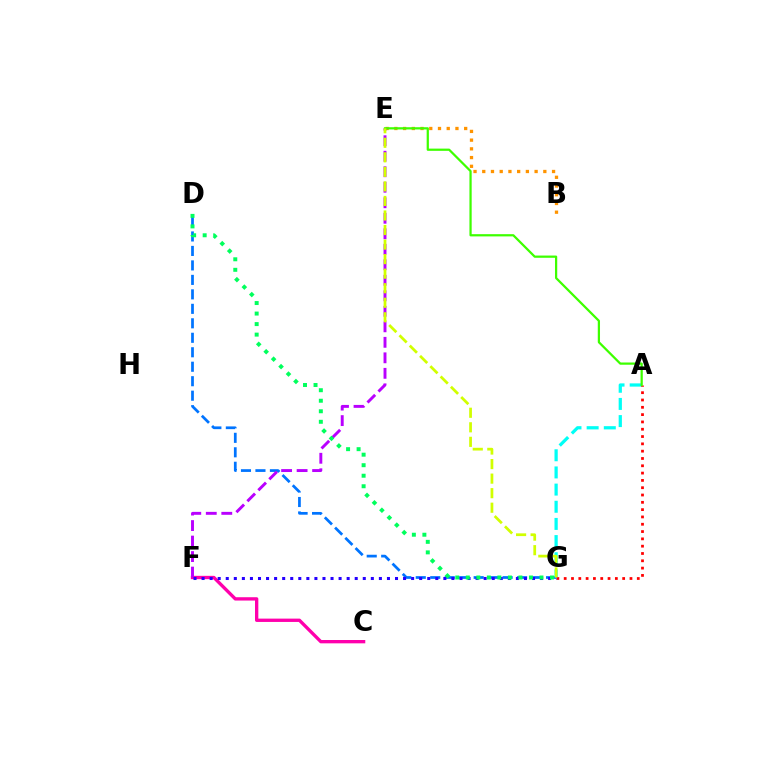{('D', 'G'): [{'color': '#0074ff', 'line_style': 'dashed', 'thickness': 1.97}, {'color': '#00ff5c', 'line_style': 'dotted', 'thickness': 2.86}], ('B', 'E'): [{'color': '#ff9400', 'line_style': 'dotted', 'thickness': 2.37}], ('C', 'F'): [{'color': '#ff00ac', 'line_style': 'solid', 'thickness': 2.4}], ('A', 'G'): [{'color': '#00fff6', 'line_style': 'dashed', 'thickness': 2.33}, {'color': '#ff0000', 'line_style': 'dotted', 'thickness': 1.99}], ('E', 'F'): [{'color': '#b900ff', 'line_style': 'dashed', 'thickness': 2.11}], ('A', 'E'): [{'color': '#3dff00', 'line_style': 'solid', 'thickness': 1.61}], ('F', 'G'): [{'color': '#2500ff', 'line_style': 'dotted', 'thickness': 2.19}], ('E', 'G'): [{'color': '#d1ff00', 'line_style': 'dashed', 'thickness': 1.98}]}